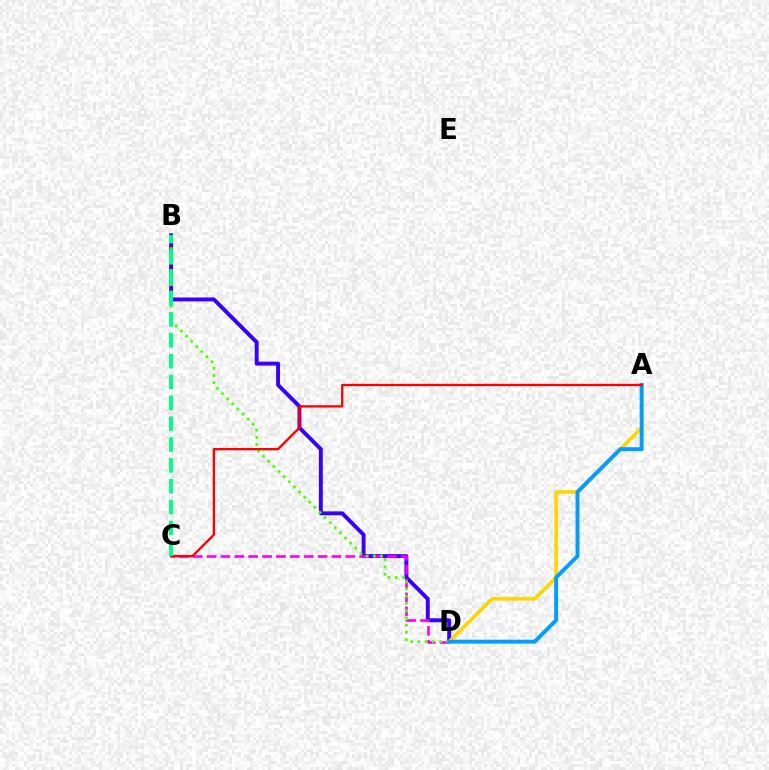{('B', 'D'): [{'color': '#3700ff', 'line_style': 'solid', 'thickness': 2.82}, {'color': '#4fff00', 'line_style': 'dotted', 'thickness': 1.97}], ('C', 'D'): [{'color': '#ff00ed', 'line_style': 'dashed', 'thickness': 1.88}], ('A', 'D'): [{'color': '#ffd500', 'line_style': 'solid', 'thickness': 2.58}, {'color': '#009eff', 'line_style': 'solid', 'thickness': 2.81}], ('A', 'C'): [{'color': '#ff0000', 'line_style': 'solid', 'thickness': 1.68}], ('B', 'C'): [{'color': '#00ff86', 'line_style': 'dashed', 'thickness': 2.83}]}